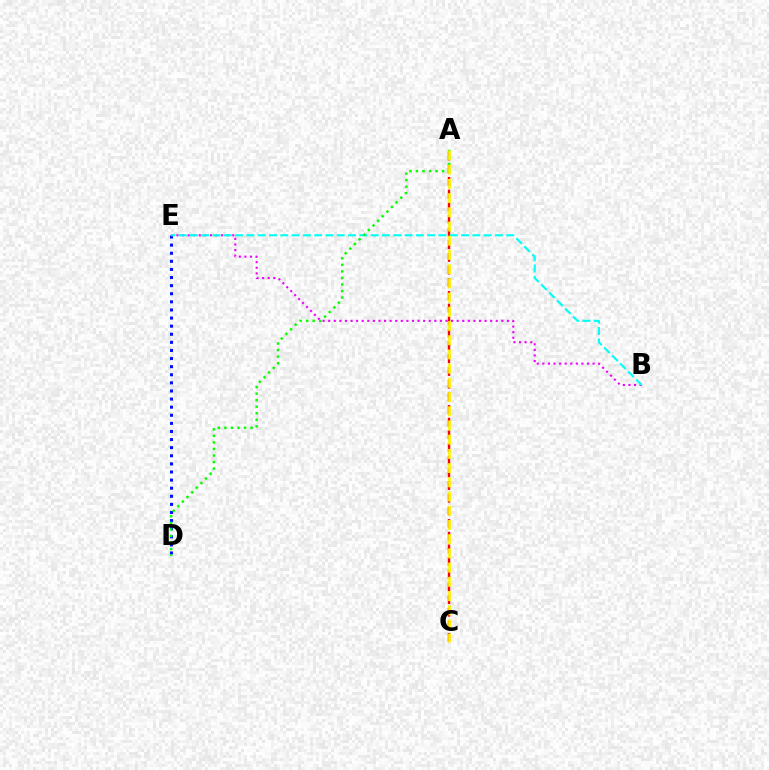{('A', 'C'): [{'color': '#ff0000', 'line_style': 'dashed', 'thickness': 1.72}, {'color': '#fcf500', 'line_style': 'dashed', 'thickness': 1.93}], ('B', 'E'): [{'color': '#ee00ff', 'line_style': 'dotted', 'thickness': 1.52}, {'color': '#00fff6', 'line_style': 'dashed', 'thickness': 1.53}], ('D', 'E'): [{'color': '#0010ff', 'line_style': 'dotted', 'thickness': 2.2}], ('A', 'D'): [{'color': '#08ff00', 'line_style': 'dotted', 'thickness': 1.78}]}